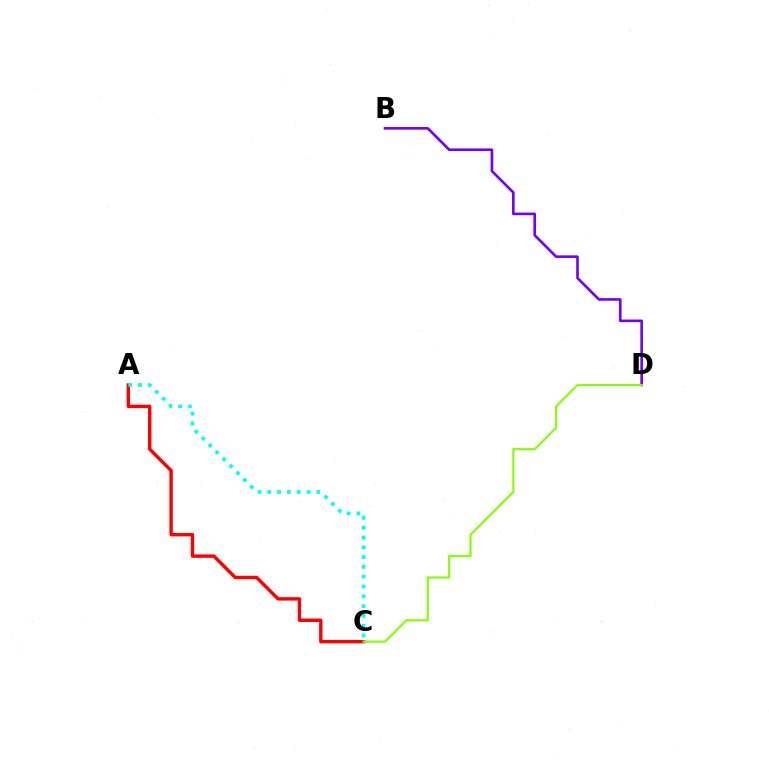{('A', 'C'): [{'color': '#ff0000', 'line_style': 'solid', 'thickness': 2.45}, {'color': '#00fff6', 'line_style': 'dotted', 'thickness': 2.66}], ('B', 'D'): [{'color': '#7200ff', 'line_style': 'solid', 'thickness': 1.89}], ('C', 'D'): [{'color': '#84ff00', 'line_style': 'solid', 'thickness': 1.54}]}